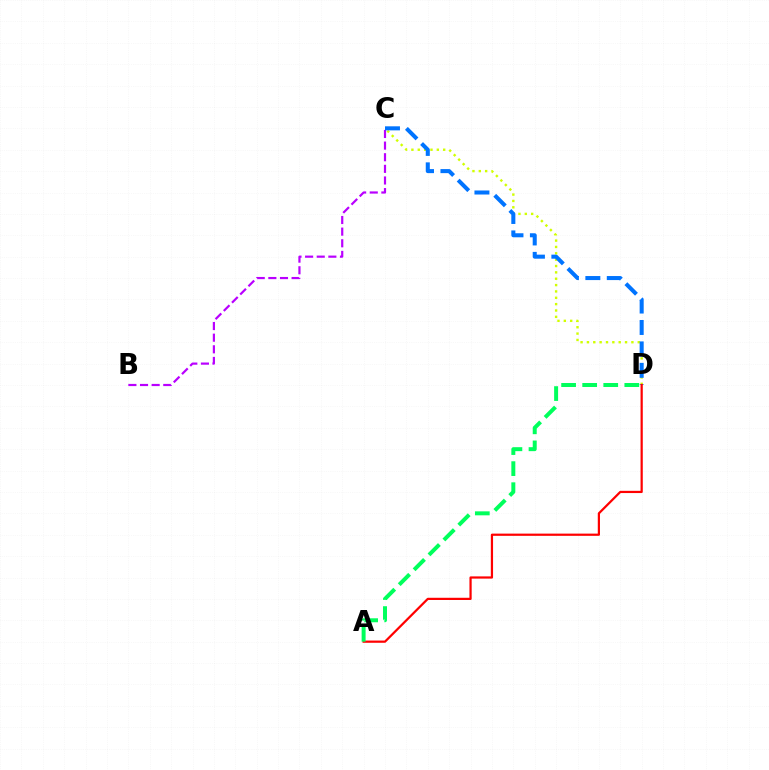{('C', 'D'): [{'color': '#d1ff00', 'line_style': 'dotted', 'thickness': 1.73}, {'color': '#0074ff', 'line_style': 'dashed', 'thickness': 2.91}], ('B', 'C'): [{'color': '#b900ff', 'line_style': 'dashed', 'thickness': 1.58}], ('A', 'D'): [{'color': '#ff0000', 'line_style': 'solid', 'thickness': 1.6}, {'color': '#00ff5c', 'line_style': 'dashed', 'thickness': 2.86}]}